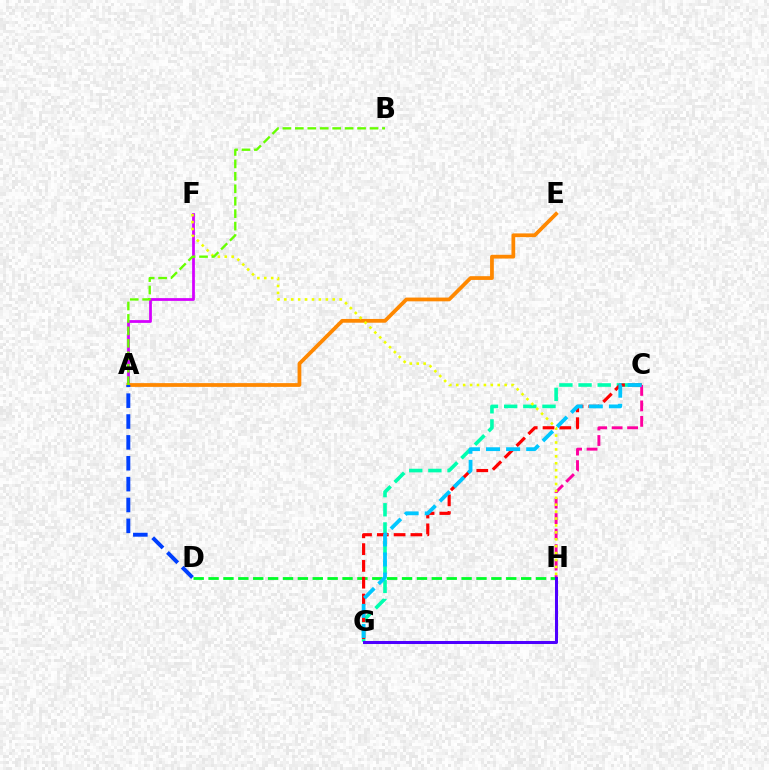{('D', 'H'): [{'color': '#00ff27', 'line_style': 'dashed', 'thickness': 2.02}], ('C', 'G'): [{'color': '#00ffaf', 'line_style': 'dashed', 'thickness': 2.6}, {'color': '#ff0000', 'line_style': 'dashed', 'thickness': 2.28}, {'color': '#00c7ff', 'line_style': 'dashed', 'thickness': 2.73}], ('A', 'F'): [{'color': '#d600ff', 'line_style': 'solid', 'thickness': 1.99}], ('C', 'H'): [{'color': '#ff00a0', 'line_style': 'dashed', 'thickness': 2.1}], ('A', 'E'): [{'color': '#ff8800', 'line_style': 'solid', 'thickness': 2.7}], ('F', 'H'): [{'color': '#eeff00', 'line_style': 'dotted', 'thickness': 1.88}], ('A', 'D'): [{'color': '#003fff', 'line_style': 'dashed', 'thickness': 2.83}], ('A', 'B'): [{'color': '#66ff00', 'line_style': 'dashed', 'thickness': 1.69}], ('G', 'H'): [{'color': '#4f00ff', 'line_style': 'solid', 'thickness': 2.18}]}